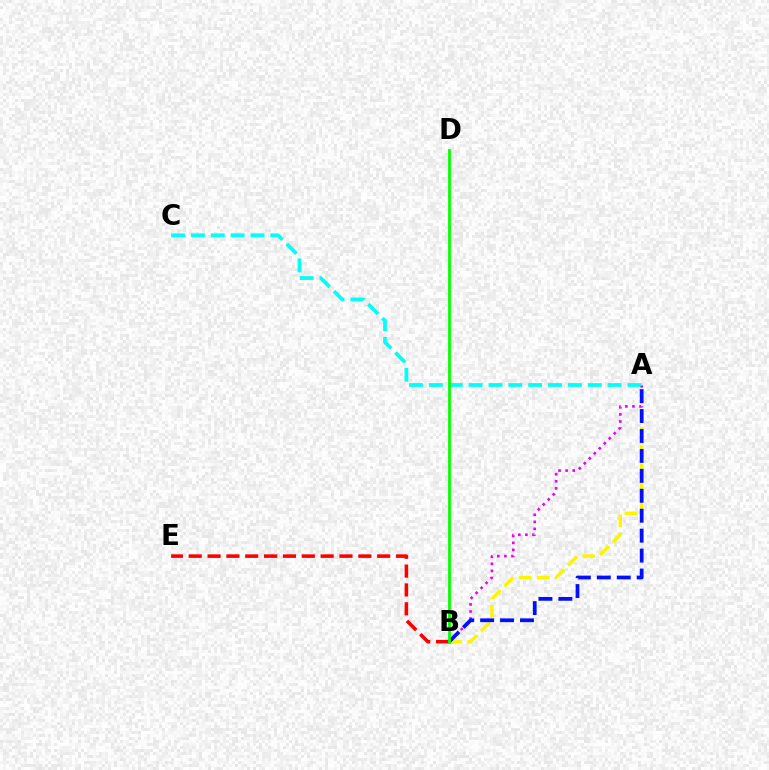{('B', 'E'): [{'color': '#ff0000', 'line_style': 'dashed', 'thickness': 2.56}], ('A', 'C'): [{'color': '#00fff6', 'line_style': 'dashed', 'thickness': 2.7}], ('A', 'B'): [{'color': '#ee00ff', 'line_style': 'dotted', 'thickness': 1.92}, {'color': '#fcf500', 'line_style': 'dashed', 'thickness': 2.46}, {'color': '#0010ff', 'line_style': 'dashed', 'thickness': 2.71}], ('B', 'D'): [{'color': '#08ff00', 'line_style': 'solid', 'thickness': 2.03}]}